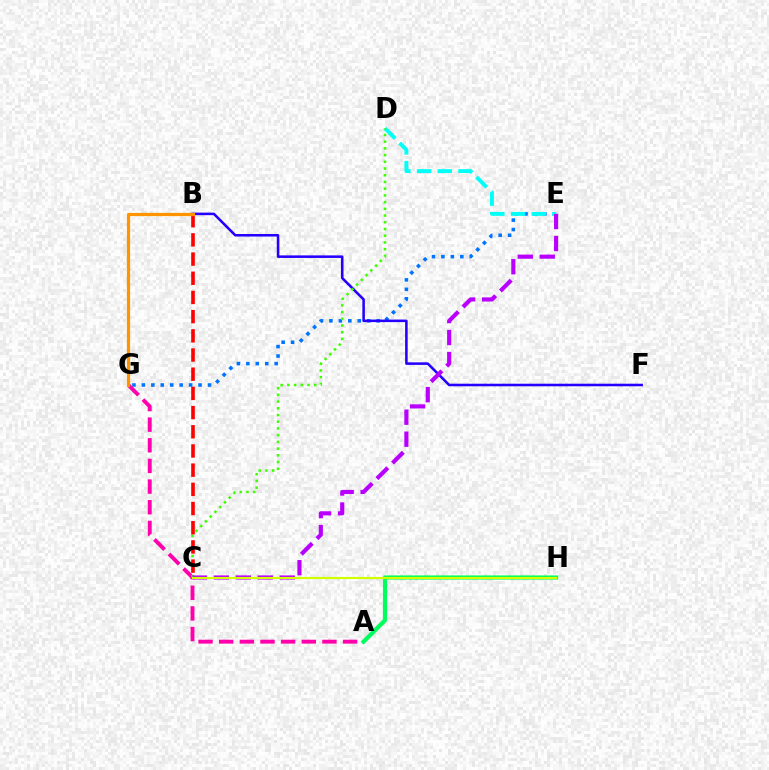{('E', 'G'): [{'color': '#0074ff', 'line_style': 'dotted', 'thickness': 2.57}], ('D', 'E'): [{'color': '#00fff6', 'line_style': 'dashed', 'thickness': 2.81}], ('A', 'G'): [{'color': '#ff00ac', 'line_style': 'dashed', 'thickness': 2.81}], ('A', 'H'): [{'color': '#00ff5c', 'line_style': 'solid', 'thickness': 2.99}], ('B', 'F'): [{'color': '#2500ff', 'line_style': 'solid', 'thickness': 1.84}], ('C', 'D'): [{'color': '#3dff00', 'line_style': 'dotted', 'thickness': 1.83}], ('B', 'C'): [{'color': '#ff0000', 'line_style': 'dashed', 'thickness': 2.61}], ('C', 'E'): [{'color': '#b900ff', 'line_style': 'dashed', 'thickness': 2.99}], ('B', 'G'): [{'color': '#ff9400', 'line_style': 'solid', 'thickness': 2.32}], ('C', 'H'): [{'color': '#d1ff00', 'line_style': 'solid', 'thickness': 1.54}]}